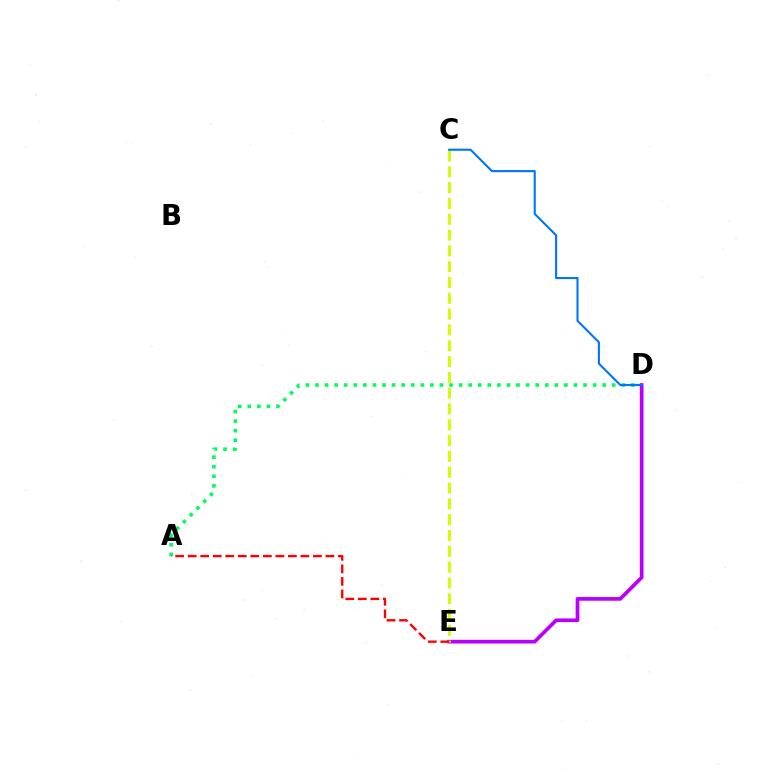{('A', 'D'): [{'color': '#00ff5c', 'line_style': 'dotted', 'thickness': 2.6}], ('D', 'E'): [{'color': '#b900ff', 'line_style': 'solid', 'thickness': 2.66}], ('C', 'E'): [{'color': '#d1ff00', 'line_style': 'dashed', 'thickness': 2.15}], ('C', 'D'): [{'color': '#0074ff', 'line_style': 'solid', 'thickness': 1.51}], ('A', 'E'): [{'color': '#ff0000', 'line_style': 'dashed', 'thickness': 1.7}]}